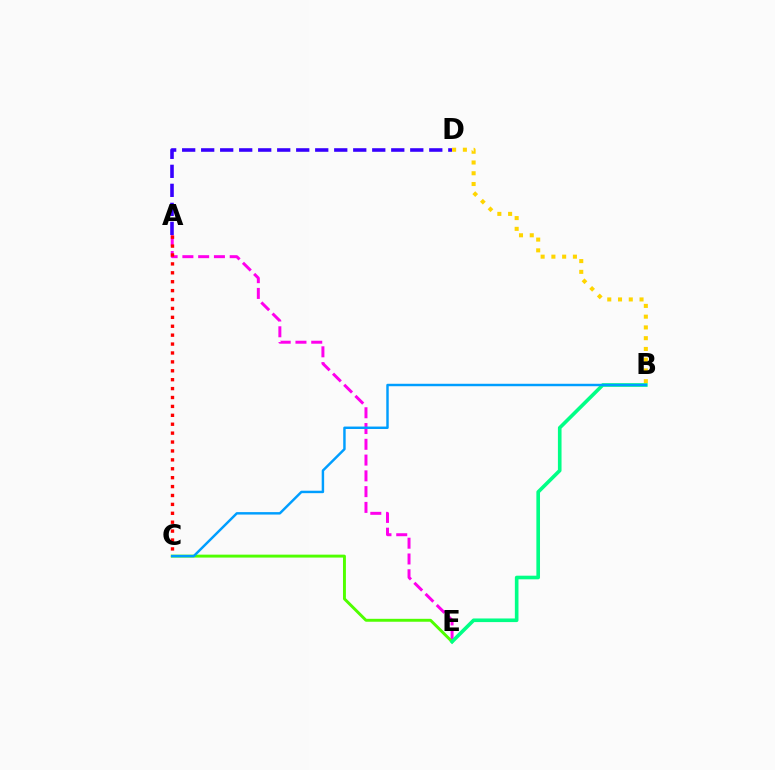{('B', 'D'): [{'color': '#ffd500', 'line_style': 'dotted', 'thickness': 2.92}], ('A', 'E'): [{'color': '#ff00ed', 'line_style': 'dashed', 'thickness': 2.14}], ('A', 'C'): [{'color': '#ff0000', 'line_style': 'dotted', 'thickness': 2.42}], ('C', 'E'): [{'color': '#4fff00', 'line_style': 'solid', 'thickness': 2.1}], ('B', 'E'): [{'color': '#00ff86', 'line_style': 'solid', 'thickness': 2.61}], ('A', 'D'): [{'color': '#3700ff', 'line_style': 'dashed', 'thickness': 2.58}], ('B', 'C'): [{'color': '#009eff', 'line_style': 'solid', 'thickness': 1.76}]}